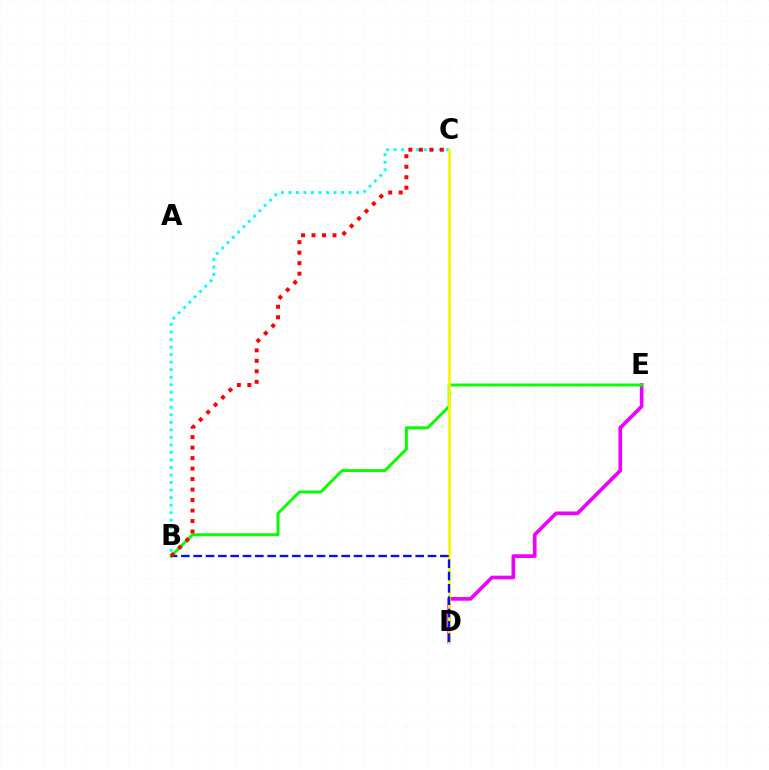{('D', 'E'): [{'color': '#ee00ff', 'line_style': 'solid', 'thickness': 2.64}], ('B', 'C'): [{'color': '#00fff6', 'line_style': 'dotted', 'thickness': 2.04}, {'color': '#ff0000', 'line_style': 'dotted', 'thickness': 2.85}], ('B', 'E'): [{'color': '#08ff00', 'line_style': 'solid', 'thickness': 2.11}], ('C', 'D'): [{'color': '#fcf500', 'line_style': 'solid', 'thickness': 1.96}], ('B', 'D'): [{'color': '#0010ff', 'line_style': 'dashed', 'thickness': 1.68}]}